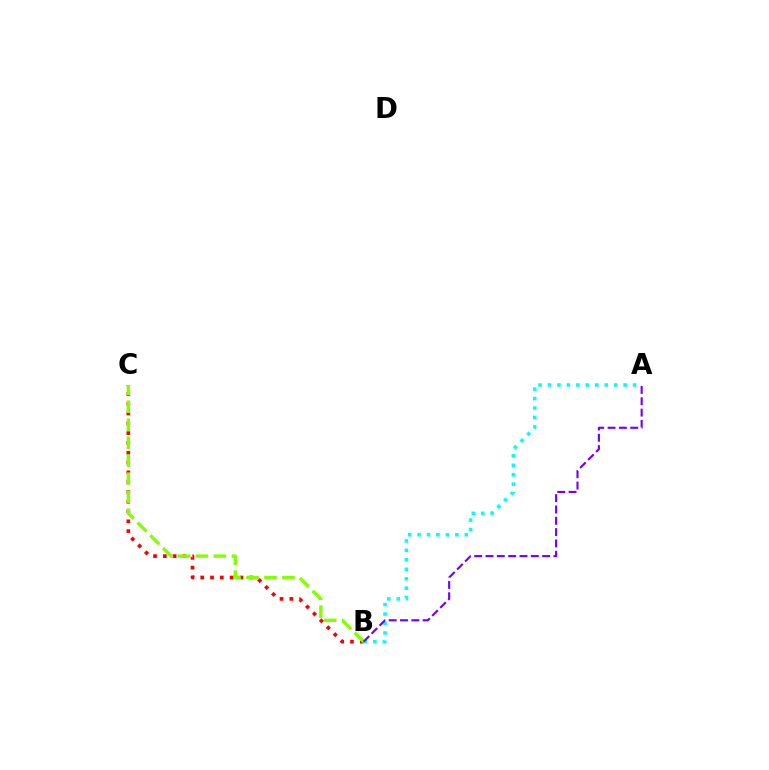{('B', 'C'): [{'color': '#ff0000', 'line_style': 'dotted', 'thickness': 2.66}, {'color': '#84ff00', 'line_style': 'dashed', 'thickness': 2.44}], ('A', 'B'): [{'color': '#00fff6', 'line_style': 'dotted', 'thickness': 2.57}, {'color': '#7200ff', 'line_style': 'dashed', 'thickness': 1.54}]}